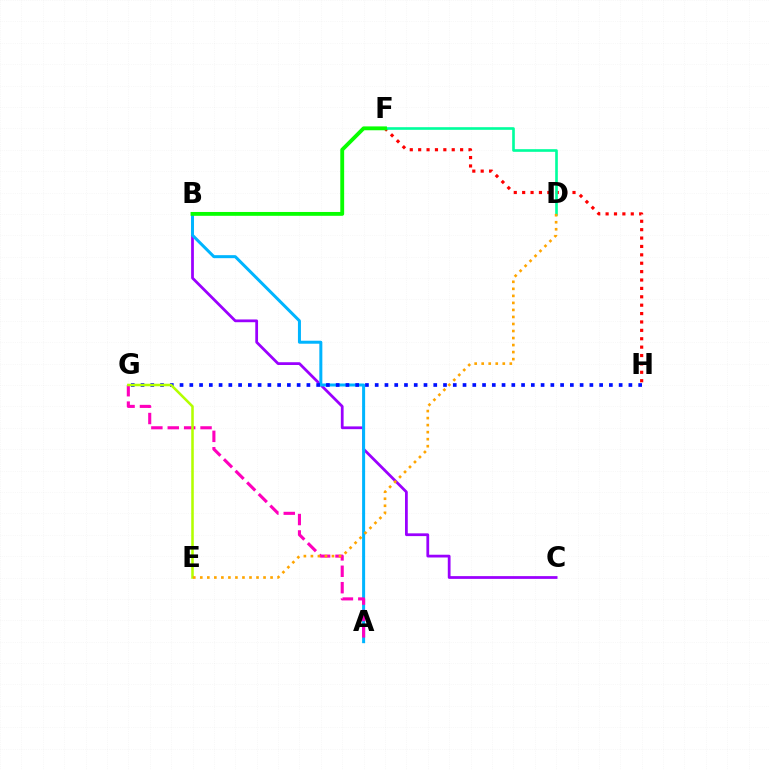{('F', 'H'): [{'color': '#ff0000', 'line_style': 'dotted', 'thickness': 2.28}], ('B', 'C'): [{'color': '#9b00ff', 'line_style': 'solid', 'thickness': 1.99}], ('A', 'B'): [{'color': '#00b5ff', 'line_style': 'solid', 'thickness': 2.17}], ('G', 'H'): [{'color': '#0010ff', 'line_style': 'dotted', 'thickness': 2.65}], ('D', 'F'): [{'color': '#00ff9d', 'line_style': 'solid', 'thickness': 1.9}], ('A', 'G'): [{'color': '#ff00bd', 'line_style': 'dashed', 'thickness': 2.23}], ('E', 'G'): [{'color': '#b3ff00', 'line_style': 'solid', 'thickness': 1.83}], ('D', 'E'): [{'color': '#ffa500', 'line_style': 'dotted', 'thickness': 1.91}], ('B', 'F'): [{'color': '#08ff00', 'line_style': 'solid', 'thickness': 2.77}]}